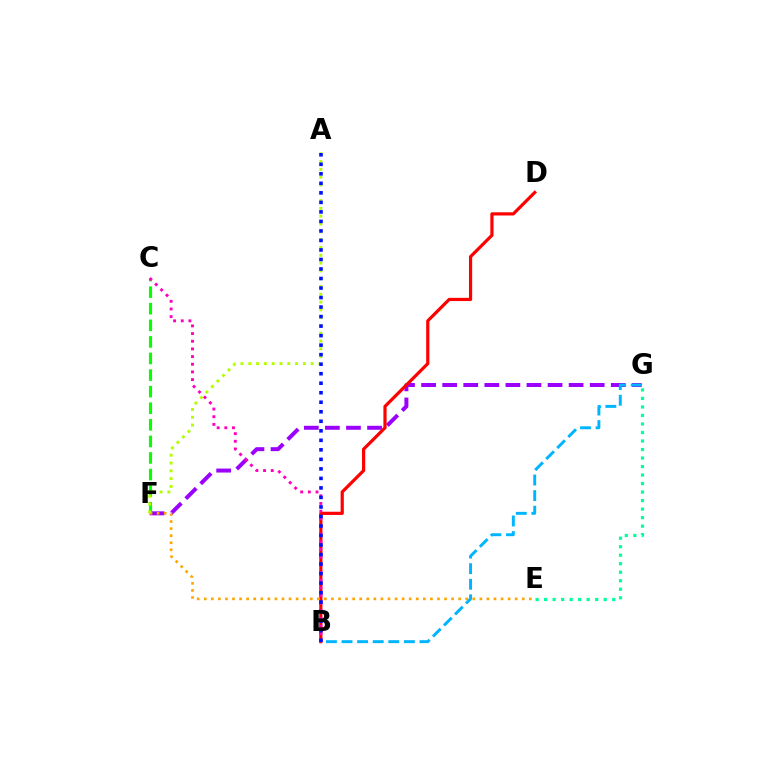{('F', 'G'): [{'color': '#9b00ff', 'line_style': 'dashed', 'thickness': 2.86}], ('B', 'D'): [{'color': '#ff0000', 'line_style': 'solid', 'thickness': 2.3}], ('B', 'G'): [{'color': '#00b5ff', 'line_style': 'dashed', 'thickness': 2.12}], ('E', 'G'): [{'color': '#00ff9d', 'line_style': 'dotted', 'thickness': 2.31}], ('C', 'F'): [{'color': '#08ff00', 'line_style': 'dashed', 'thickness': 2.25}], ('E', 'F'): [{'color': '#ffa500', 'line_style': 'dotted', 'thickness': 1.92}], ('B', 'C'): [{'color': '#ff00bd', 'line_style': 'dotted', 'thickness': 2.08}], ('A', 'F'): [{'color': '#b3ff00', 'line_style': 'dotted', 'thickness': 2.12}], ('A', 'B'): [{'color': '#0010ff', 'line_style': 'dotted', 'thickness': 2.59}]}